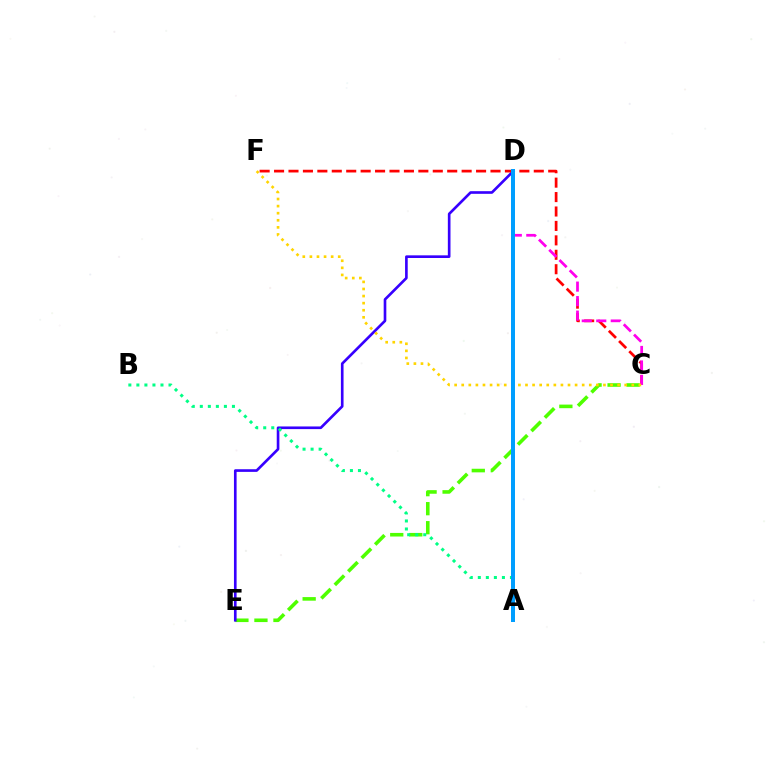{('C', 'E'): [{'color': '#4fff00', 'line_style': 'dashed', 'thickness': 2.58}], ('D', 'E'): [{'color': '#3700ff', 'line_style': 'solid', 'thickness': 1.91}], ('C', 'F'): [{'color': '#ff0000', 'line_style': 'dashed', 'thickness': 1.96}, {'color': '#ffd500', 'line_style': 'dotted', 'thickness': 1.93}], ('A', 'B'): [{'color': '#00ff86', 'line_style': 'dotted', 'thickness': 2.18}], ('C', 'D'): [{'color': '#ff00ed', 'line_style': 'dashed', 'thickness': 1.97}], ('A', 'D'): [{'color': '#009eff', 'line_style': 'solid', 'thickness': 2.88}]}